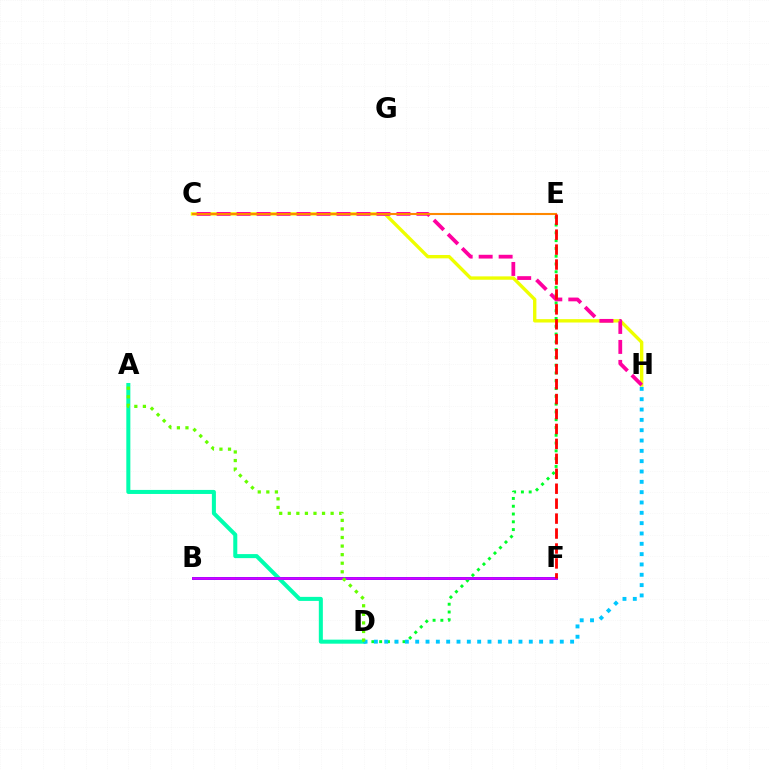{('B', 'F'): [{'color': '#4f00ff', 'line_style': 'solid', 'thickness': 2.07}, {'color': '#003fff', 'line_style': 'dashed', 'thickness': 1.84}, {'color': '#d600ff', 'line_style': 'solid', 'thickness': 1.82}], ('A', 'D'): [{'color': '#00ffaf', 'line_style': 'solid', 'thickness': 2.9}, {'color': '#66ff00', 'line_style': 'dotted', 'thickness': 2.33}], ('C', 'H'): [{'color': '#eeff00', 'line_style': 'solid', 'thickness': 2.42}, {'color': '#ff00a0', 'line_style': 'dashed', 'thickness': 2.71}], ('D', 'E'): [{'color': '#00ff27', 'line_style': 'dotted', 'thickness': 2.12}], ('D', 'H'): [{'color': '#00c7ff', 'line_style': 'dotted', 'thickness': 2.81}], ('C', 'E'): [{'color': '#ff8800', 'line_style': 'solid', 'thickness': 1.51}], ('E', 'F'): [{'color': '#ff0000', 'line_style': 'dashed', 'thickness': 2.03}]}